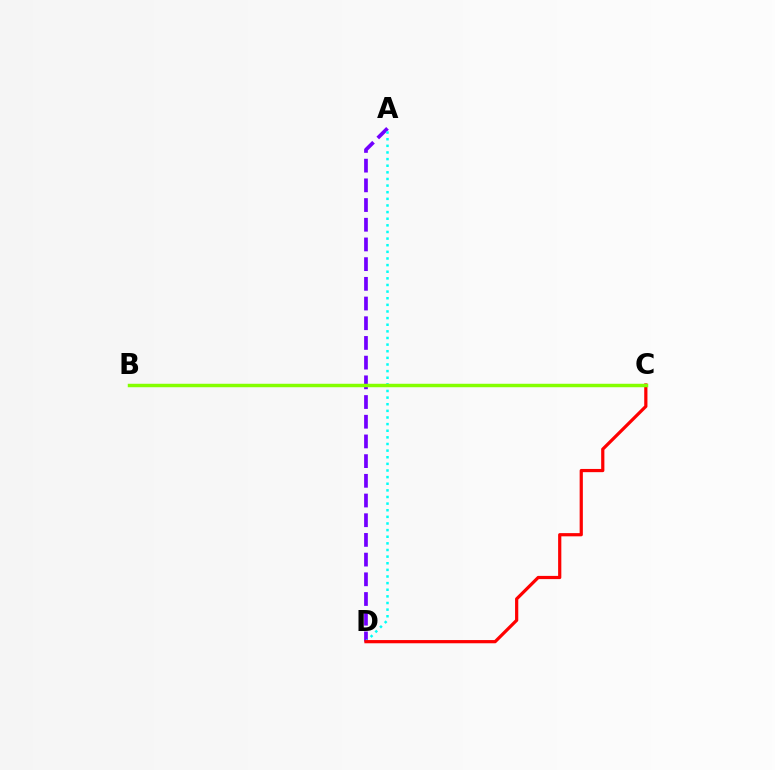{('A', 'D'): [{'color': '#7200ff', 'line_style': 'dashed', 'thickness': 2.68}, {'color': '#00fff6', 'line_style': 'dotted', 'thickness': 1.8}], ('C', 'D'): [{'color': '#ff0000', 'line_style': 'solid', 'thickness': 2.31}], ('B', 'C'): [{'color': '#84ff00', 'line_style': 'solid', 'thickness': 2.49}]}